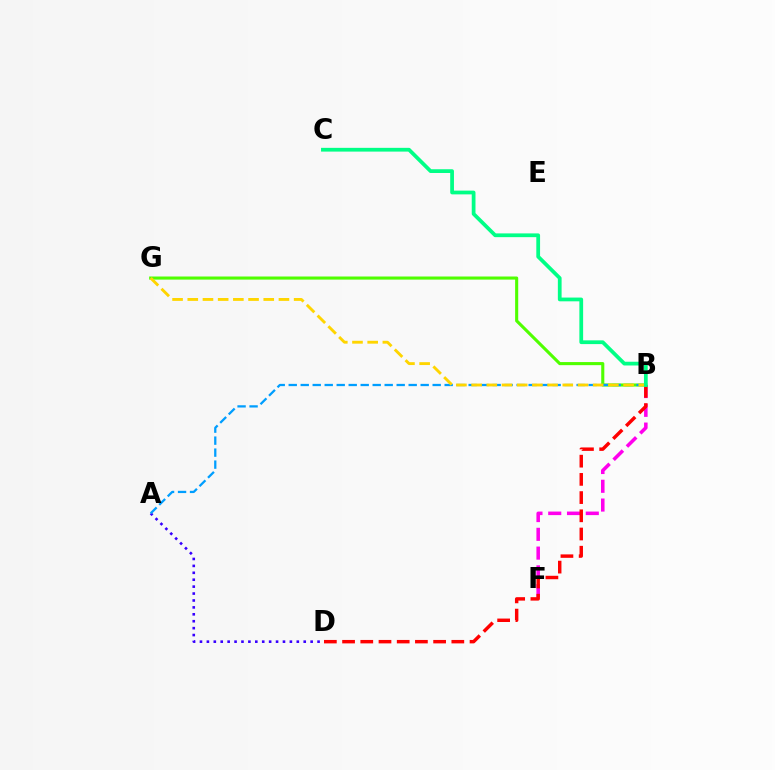{('B', 'F'): [{'color': '#ff00ed', 'line_style': 'dashed', 'thickness': 2.55}], ('A', 'D'): [{'color': '#3700ff', 'line_style': 'dotted', 'thickness': 1.88}], ('B', 'D'): [{'color': '#ff0000', 'line_style': 'dashed', 'thickness': 2.47}], ('B', 'G'): [{'color': '#4fff00', 'line_style': 'solid', 'thickness': 2.23}, {'color': '#ffd500', 'line_style': 'dashed', 'thickness': 2.06}], ('A', 'B'): [{'color': '#009eff', 'line_style': 'dashed', 'thickness': 1.63}], ('B', 'C'): [{'color': '#00ff86', 'line_style': 'solid', 'thickness': 2.7}]}